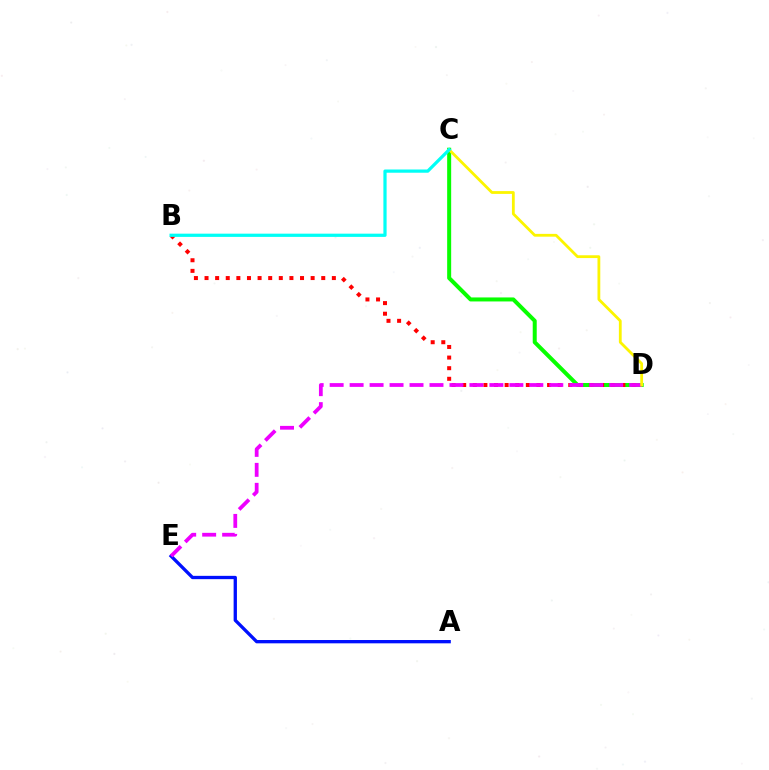{('C', 'D'): [{'color': '#08ff00', 'line_style': 'solid', 'thickness': 2.88}, {'color': '#fcf500', 'line_style': 'solid', 'thickness': 2.01}], ('A', 'E'): [{'color': '#0010ff', 'line_style': 'solid', 'thickness': 2.38}], ('B', 'D'): [{'color': '#ff0000', 'line_style': 'dotted', 'thickness': 2.88}], ('D', 'E'): [{'color': '#ee00ff', 'line_style': 'dashed', 'thickness': 2.71}], ('B', 'C'): [{'color': '#00fff6', 'line_style': 'solid', 'thickness': 2.33}]}